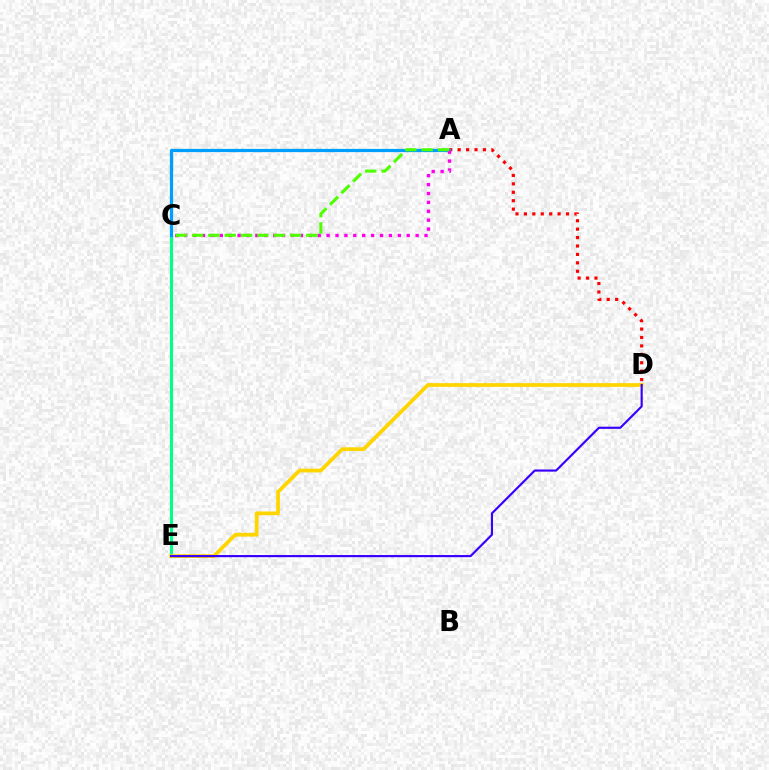{('C', 'E'): [{'color': '#00ff86', 'line_style': 'solid', 'thickness': 2.21}], ('A', 'D'): [{'color': '#ff0000', 'line_style': 'dotted', 'thickness': 2.29}], ('A', 'C'): [{'color': '#009eff', 'line_style': 'solid', 'thickness': 2.32}, {'color': '#ff00ed', 'line_style': 'dotted', 'thickness': 2.42}, {'color': '#4fff00', 'line_style': 'dashed', 'thickness': 2.22}], ('D', 'E'): [{'color': '#ffd500', 'line_style': 'solid', 'thickness': 2.7}, {'color': '#3700ff', 'line_style': 'solid', 'thickness': 1.55}]}